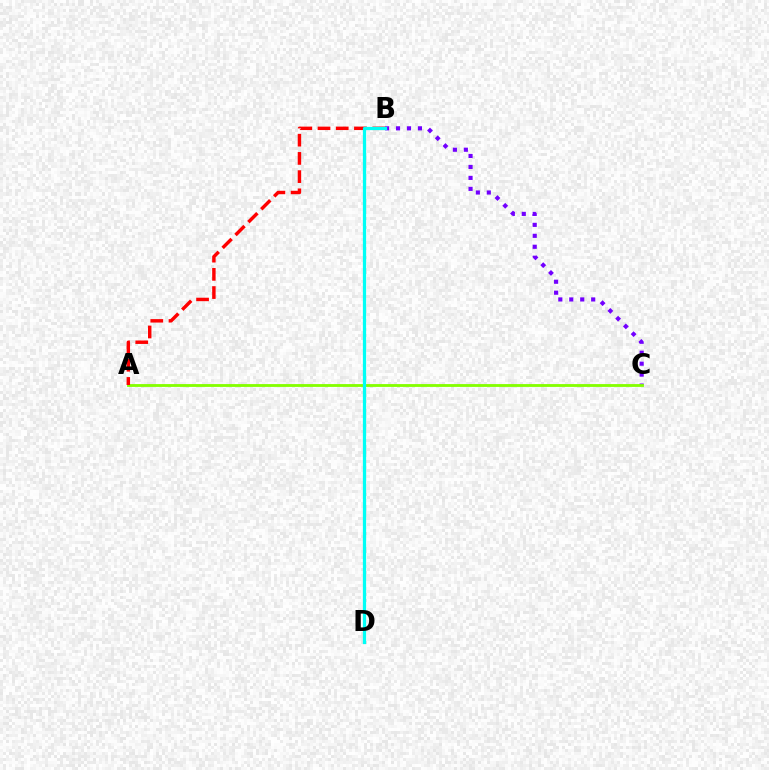{('B', 'C'): [{'color': '#7200ff', 'line_style': 'dotted', 'thickness': 2.98}], ('A', 'C'): [{'color': '#84ff00', 'line_style': 'solid', 'thickness': 2.03}], ('A', 'B'): [{'color': '#ff0000', 'line_style': 'dashed', 'thickness': 2.47}], ('B', 'D'): [{'color': '#00fff6', 'line_style': 'solid', 'thickness': 2.35}]}